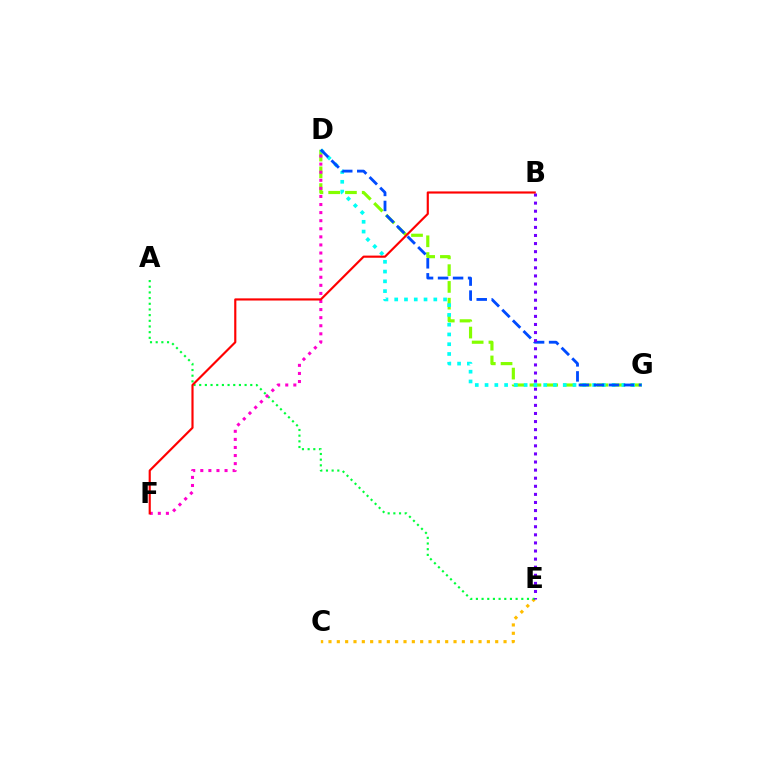{('D', 'G'): [{'color': '#84ff00', 'line_style': 'dashed', 'thickness': 2.28}, {'color': '#00fff6', 'line_style': 'dotted', 'thickness': 2.66}, {'color': '#004bff', 'line_style': 'dashed', 'thickness': 2.04}], ('C', 'E'): [{'color': '#ffbd00', 'line_style': 'dotted', 'thickness': 2.26}], ('A', 'E'): [{'color': '#00ff39', 'line_style': 'dotted', 'thickness': 1.54}], ('D', 'F'): [{'color': '#ff00cf', 'line_style': 'dotted', 'thickness': 2.2}], ('B', 'E'): [{'color': '#7200ff', 'line_style': 'dotted', 'thickness': 2.2}], ('B', 'F'): [{'color': '#ff0000', 'line_style': 'solid', 'thickness': 1.55}]}